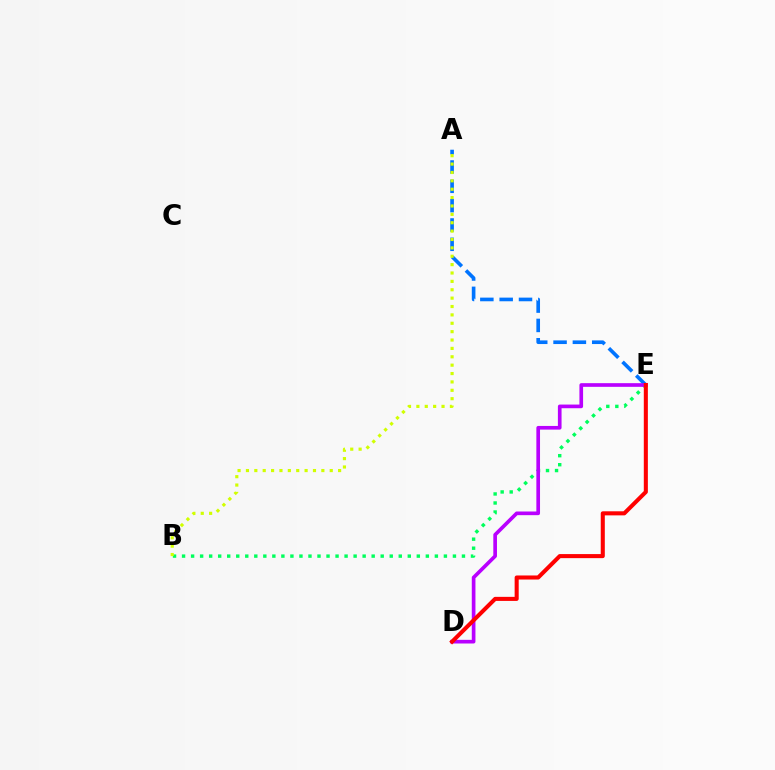{('A', 'E'): [{'color': '#0074ff', 'line_style': 'dashed', 'thickness': 2.63}], ('B', 'E'): [{'color': '#00ff5c', 'line_style': 'dotted', 'thickness': 2.45}], ('A', 'B'): [{'color': '#d1ff00', 'line_style': 'dotted', 'thickness': 2.28}], ('D', 'E'): [{'color': '#b900ff', 'line_style': 'solid', 'thickness': 2.64}, {'color': '#ff0000', 'line_style': 'solid', 'thickness': 2.92}]}